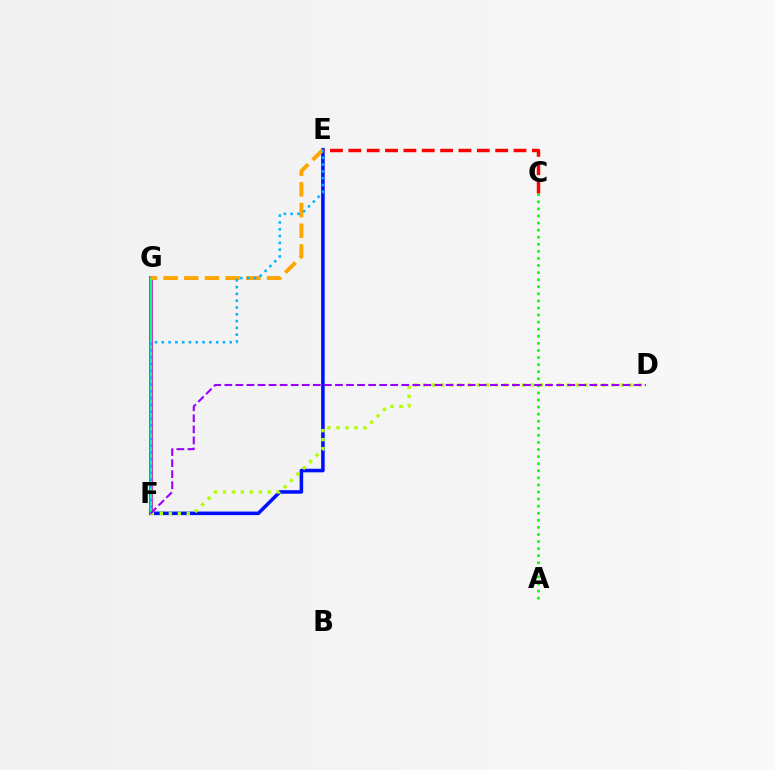{('A', 'C'): [{'color': '#08ff00', 'line_style': 'dotted', 'thickness': 1.92}], ('E', 'F'): [{'color': '#0010ff', 'line_style': 'solid', 'thickness': 2.56}, {'color': '#00b5ff', 'line_style': 'dotted', 'thickness': 1.85}], ('F', 'G'): [{'color': '#ff00bd', 'line_style': 'solid', 'thickness': 2.77}, {'color': '#00ff9d', 'line_style': 'solid', 'thickness': 1.66}], ('D', 'F'): [{'color': '#b3ff00', 'line_style': 'dotted', 'thickness': 2.44}, {'color': '#9b00ff', 'line_style': 'dashed', 'thickness': 1.5}], ('E', 'G'): [{'color': '#ffa500', 'line_style': 'dashed', 'thickness': 2.81}], ('C', 'E'): [{'color': '#ff0000', 'line_style': 'dashed', 'thickness': 2.49}]}